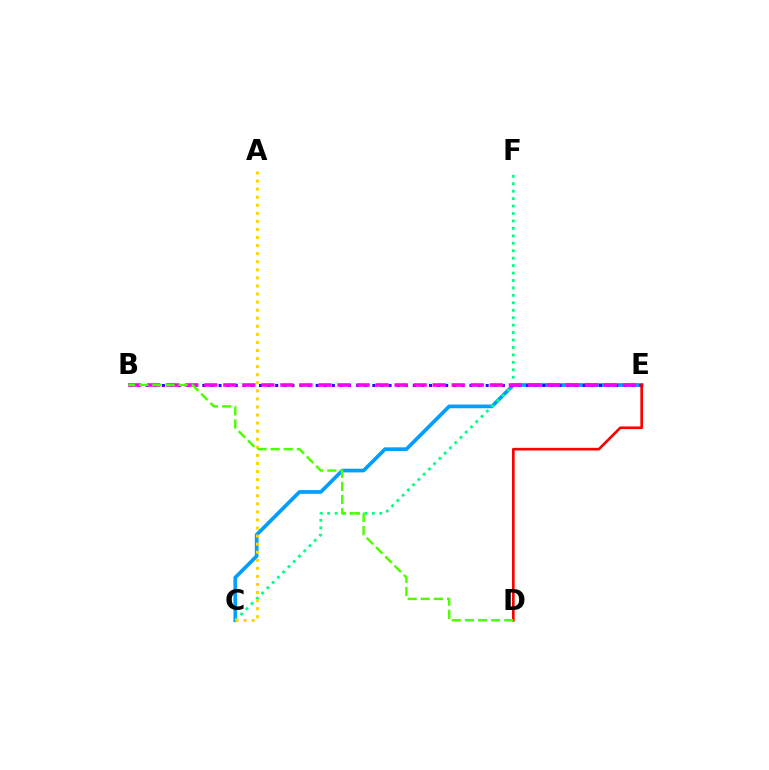{('C', 'E'): [{'color': '#009eff', 'line_style': 'solid', 'thickness': 2.66}], ('C', 'F'): [{'color': '#00ff86', 'line_style': 'dotted', 'thickness': 2.02}], ('B', 'E'): [{'color': '#3700ff', 'line_style': 'dotted', 'thickness': 2.2}, {'color': '#ff00ed', 'line_style': 'dashed', 'thickness': 2.59}], ('A', 'C'): [{'color': '#ffd500', 'line_style': 'dotted', 'thickness': 2.19}], ('D', 'E'): [{'color': '#ff0000', 'line_style': 'solid', 'thickness': 1.92}], ('B', 'D'): [{'color': '#4fff00', 'line_style': 'dashed', 'thickness': 1.78}]}